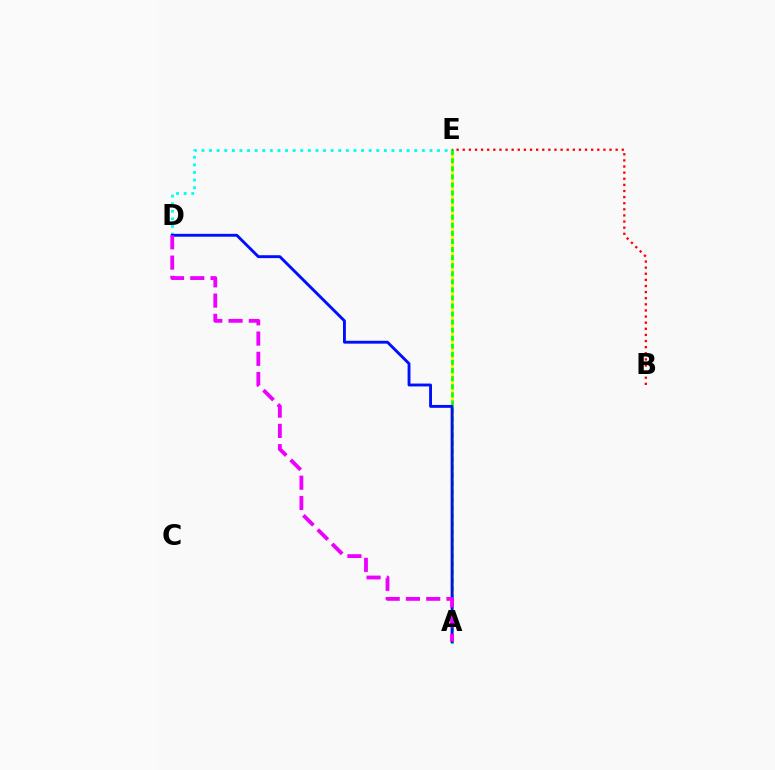{('D', 'E'): [{'color': '#00fff6', 'line_style': 'dotted', 'thickness': 2.06}], ('A', 'E'): [{'color': '#08ff00', 'line_style': 'solid', 'thickness': 1.98}, {'color': '#fcf500', 'line_style': 'dotted', 'thickness': 2.19}], ('A', 'D'): [{'color': '#0010ff', 'line_style': 'solid', 'thickness': 2.08}, {'color': '#ee00ff', 'line_style': 'dashed', 'thickness': 2.75}], ('B', 'E'): [{'color': '#ff0000', 'line_style': 'dotted', 'thickness': 1.66}]}